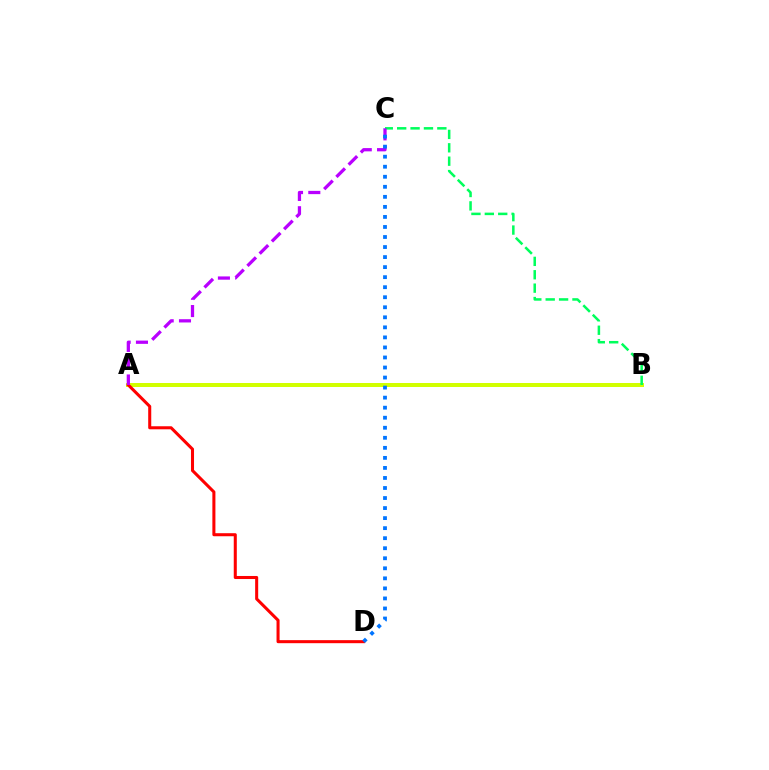{('A', 'B'): [{'color': '#d1ff00', 'line_style': 'solid', 'thickness': 2.88}], ('B', 'C'): [{'color': '#00ff5c', 'line_style': 'dashed', 'thickness': 1.82}], ('A', 'D'): [{'color': '#ff0000', 'line_style': 'solid', 'thickness': 2.19}], ('A', 'C'): [{'color': '#b900ff', 'line_style': 'dashed', 'thickness': 2.35}], ('C', 'D'): [{'color': '#0074ff', 'line_style': 'dotted', 'thickness': 2.73}]}